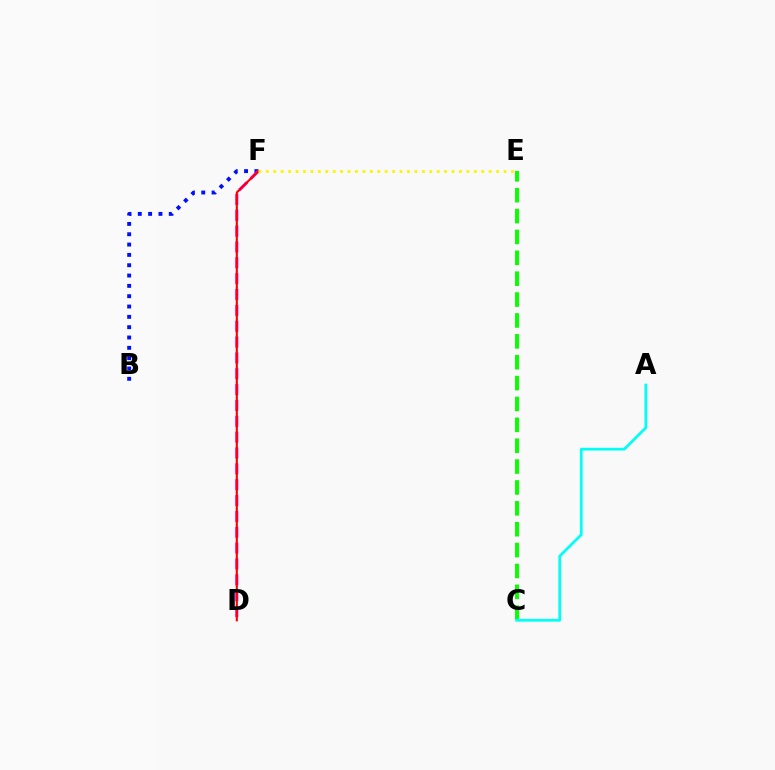{('B', 'F'): [{'color': '#0010ff', 'line_style': 'dotted', 'thickness': 2.81}], ('D', 'F'): [{'color': '#ee00ff', 'line_style': 'dashed', 'thickness': 2.15}, {'color': '#ff0000', 'line_style': 'solid', 'thickness': 1.53}], ('C', 'E'): [{'color': '#08ff00', 'line_style': 'dashed', 'thickness': 2.84}], ('A', 'C'): [{'color': '#00fff6', 'line_style': 'solid', 'thickness': 1.98}], ('E', 'F'): [{'color': '#fcf500', 'line_style': 'dotted', 'thickness': 2.02}]}